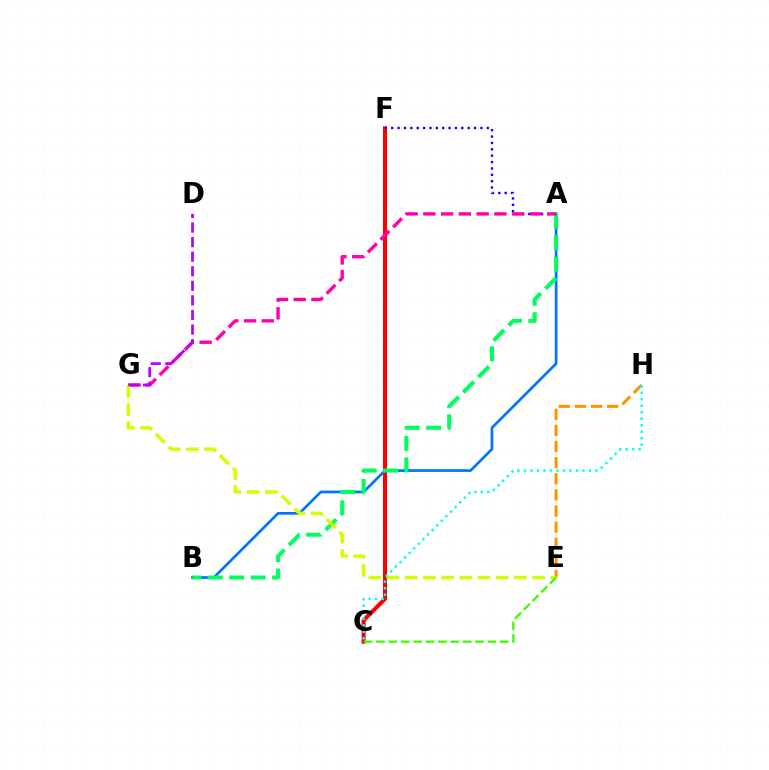{('C', 'F'): [{'color': '#ff0000', 'line_style': 'solid', 'thickness': 2.92}], ('E', 'H'): [{'color': '#ff9400', 'line_style': 'dashed', 'thickness': 2.19}], ('A', 'B'): [{'color': '#0074ff', 'line_style': 'solid', 'thickness': 1.93}, {'color': '#00ff5c', 'line_style': 'dashed', 'thickness': 2.91}], ('A', 'F'): [{'color': '#2500ff', 'line_style': 'dotted', 'thickness': 1.73}], ('A', 'G'): [{'color': '#ff00ac', 'line_style': 'dashed', 'thickness': 2.41}], ('E', 'G'): [{'color': '#d1ff00', 'line_style': 'dashed', 'thickness': 2.47}], ('C', 'E'): [{'color': '#3dff00', 'line_style': 'dashed', 'thickness': 1.68}], ('C', 'H'): [{'color': '#00fff6', 'line_style': 'dotted', 'thickness': 1.77}], ('D', 'G'): [{'color': '#b900ff', 'line_style': 'dashed', 'thickness': 1.98}]}